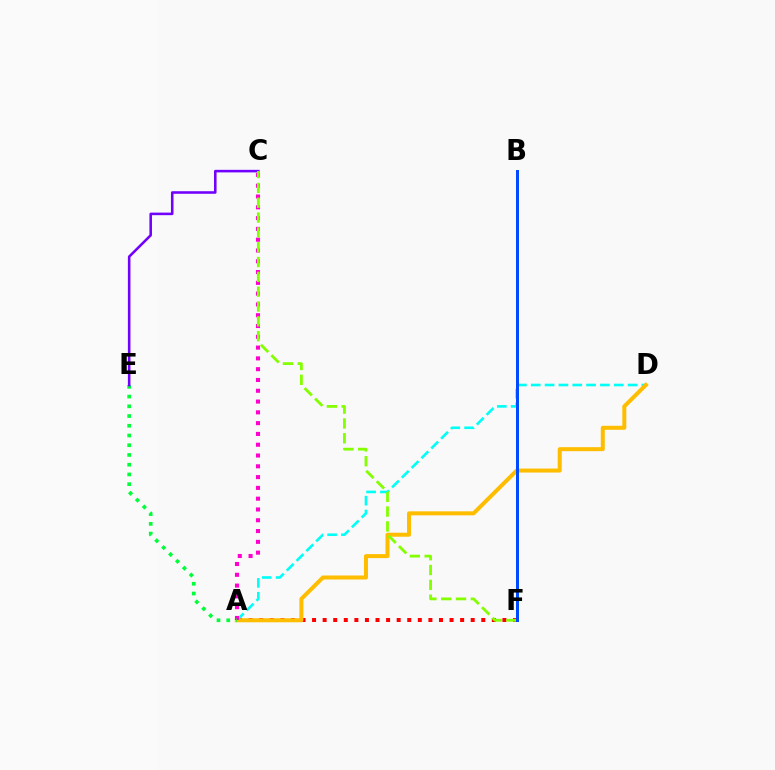{('A', 'F'): [{'color': '#ff0000', 'line_style': 'dotted', 'thickness': 2.87}], ('A', 'D'): [{'color': '#00fff6', 'line_style': 'dashed', 'thickness': 1.88}, {'color': '#ffbd00', 'line_style': 'solid', 'thickness': 2.88}], ('A', 'C'): [{'color': '#ff00cf', 'line_style': 'dotted', 'thickness': 2.93}], ('A', 'E'): [{'color': '#00ff39', 'line_style': 'dotted', 'thickness': 2.64}], ('C', 'E'): [{'color': '#7200ff', 'line_style': 'solid', 'thickness': 1.85}], ('C', 'F'): [{'color': '#84ff00', 'line_style': 'dashed', 'thickness': 2.01}], ('B', 'F'): [{'color': '#004bff', 'line_style': 'solid', 'thickness': 2.15}]}